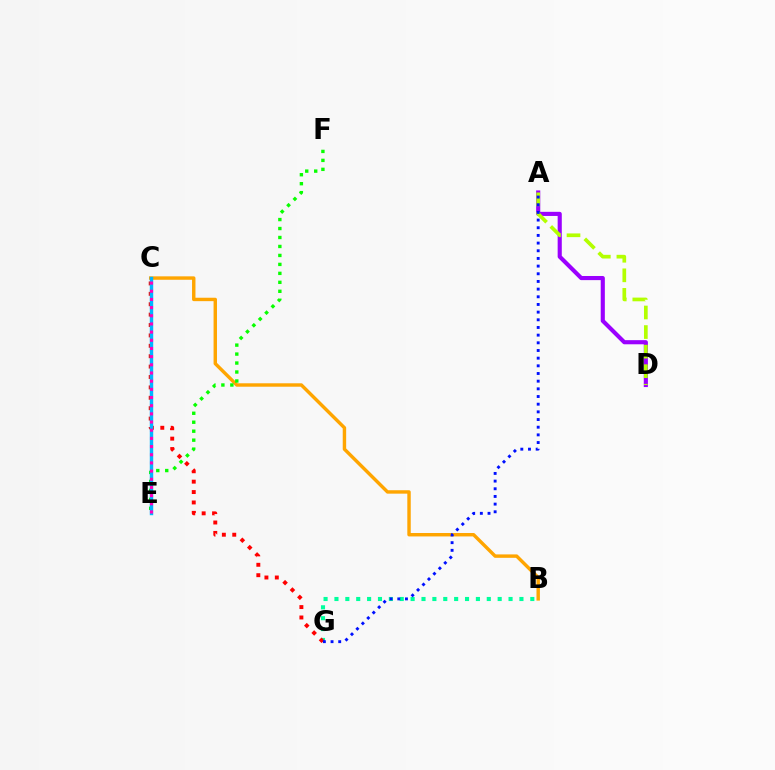{('A', 'D'): [{'color': '#9b00ff', 'line_style': 'solid', 'thickness': 2.97}, {'color': '#b3ff00', 'line_style': 'dashed', 'thickness': 2.66}], ('B', 'C'): [{'color': '#ffa500', 'line_style': 'solid', 'thickness': 2.46}], ('E', 'F'): [{'color': '#08ff00', 'line_style': 'dotted', 'thickness': 2.44}], ('B', 'G'): [{'color': '#00ff9d', 'line_style': 'dotted', 'thickness': 2.96}], ('C', 'G'): [{'color': '#ff0000', 'line_style': 'dotted', 'thickness': 2.82}], ('A', 'G'): [{'color': '#0010ff', 'line_style': 'dotted', 'thickness': 2.08}], ('C', 'E'): [{'color': '#00b5ff', 'line_style': 'solid', 'thickness': 2.46}, {'color': '#ff00bd', 'line_style': 'dotted', 'thickness': 2.22}]}